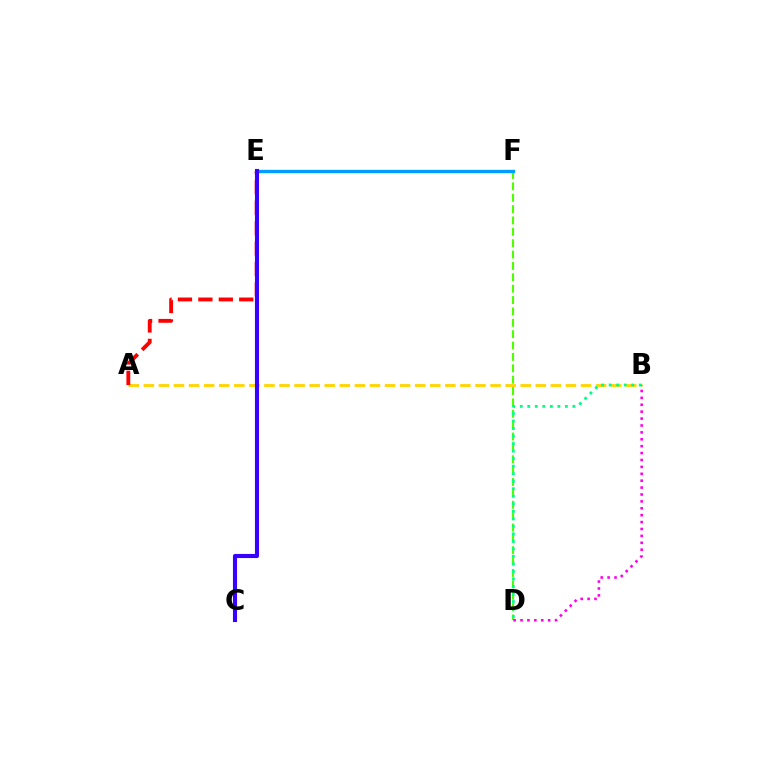{('D', 'F'): [{'color': '#4fff00', 'line_style': 'dashed', 'thickness': 1.54}], ('A', 'B'): [{'color': '#ffd500', 'line_style': 'dashed', 'thickness': 2.05}], ('E', 'F'): [{'color': '#009eff', 'line_style': 'solid', 'thickness': 2.43}], ('B', 'D'): [{'color': '#00ff86', 'line_style': 'dotted', 'thickness': 2.04}, {'color': '#ff00ed', 'line_style': 'dotted', 'thickness': 1.88}], ('A', 'E'): [{'color': '#ff0000', 'line_style': 'dashed', 'thickness': 2.77}], ('C', 'E'): [{'color': '#3700ff', 'line_style': 'solid', 'thickness': 2.96}]}